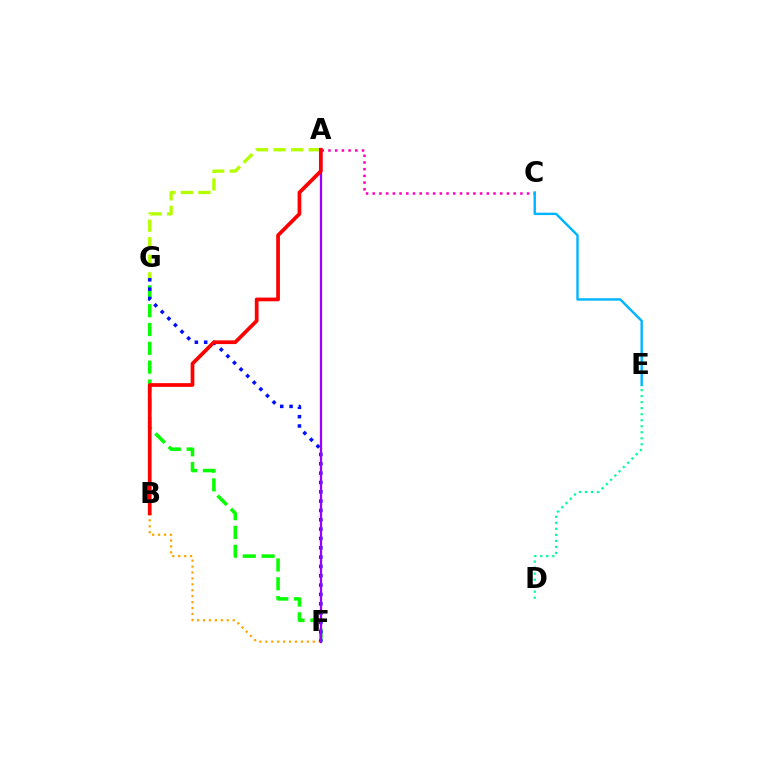{('F', 'G'): [{'color': '#08ff00', 'line_style': 'dashed', 'thickness': 2.56}, {'color': '#0010ff', 'line_style': 'dotted', 'thickness': 2.54}], ('B', 'F'): [{'color': '#ffa500', 'line_style': 'dotted', 'thickness': 1.61}], ('A', 'C'): [{'color': '#ff00bd', 'line_style': 'dotted', 'thickness': 1.82}], ('A', 'F'): [{'color': '#9b00ff', 'line_style': 'solid', 'thickness': 1.63}], ('C', 'E'): [{'color': '#00b5ff', 'line_style': 'solid', 'thickness': 1.74}], ('A', 'G'): [{'color': '#b3ff00', 'line_style': 'dashed', 'thickness': 2.39}], ('D', 'E'): [{'color': '#00ff9d', 'line_style': 'dotted', 'thickness': 1.64}], ('A', 'B'): [{'color': '#ff0000', 'line_style': 'solid', 'thickness': 2.68}]}